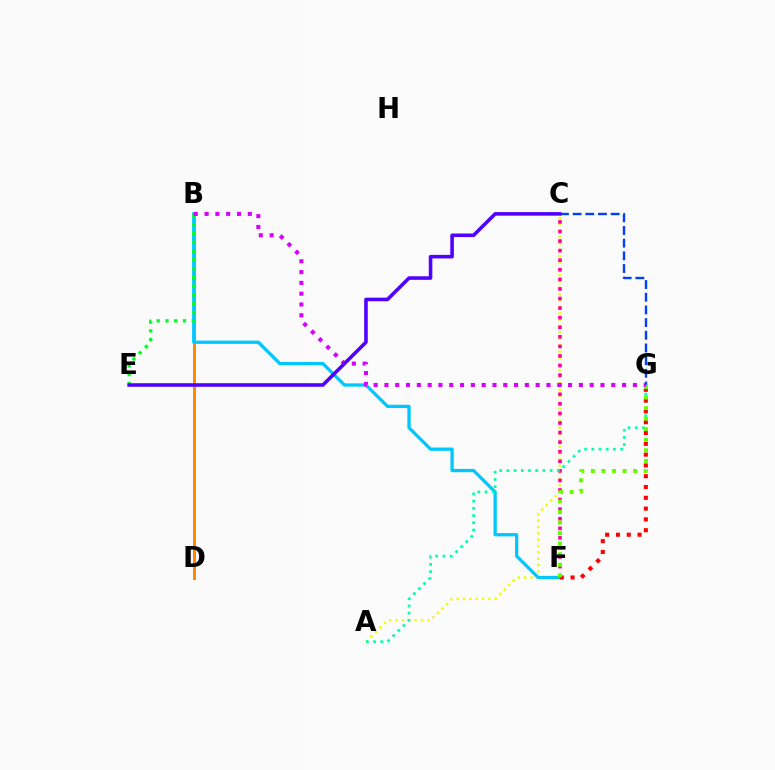{('A', 'C'): [{'color': '#eeff00', 'line_style': 'dotted', 'thickness': 1.73}], ('B', 'D'): [{'color': '#ff8800', 'line_style': 'solid', 'thickness': 2.12}], ('C', 'F'): [{'color': '#ff00a0', 'line_style': 'dotted', 'thickness': 2.6}], ('B', 'F'): [{'color': '#00c7ff', 'line_style': 'solid', 'thickness': 2.37}], ('A', 'G'): [{'color': '#00ffaf', 'line_style': 'dotted', 'thickness': 1.96}], ('B', 'E'): [{'color': '#00ff27', 'line_style': 'dotted', 'thickness': 2.38}], ('F', 'G'): [{'color': '#ff0000', 'line_style': 'dotted', 'thickness': 2.93}, {'color': '#66ff00', 'line_style': 'dotted', 'thickness': 2.87}], ('C', 'G'): [{'color': '#003fff', 'line_style': 'dashed', 'thickness': 1.72}], ('B', 'G'): [{'color': '#d600ff', 'line_style': 'dotted', 'thickness': 2.93}], ('C', 'E'): [{'color': '#4f00ff', 'line_style': 'solid', 'thickness': 2.57}]}